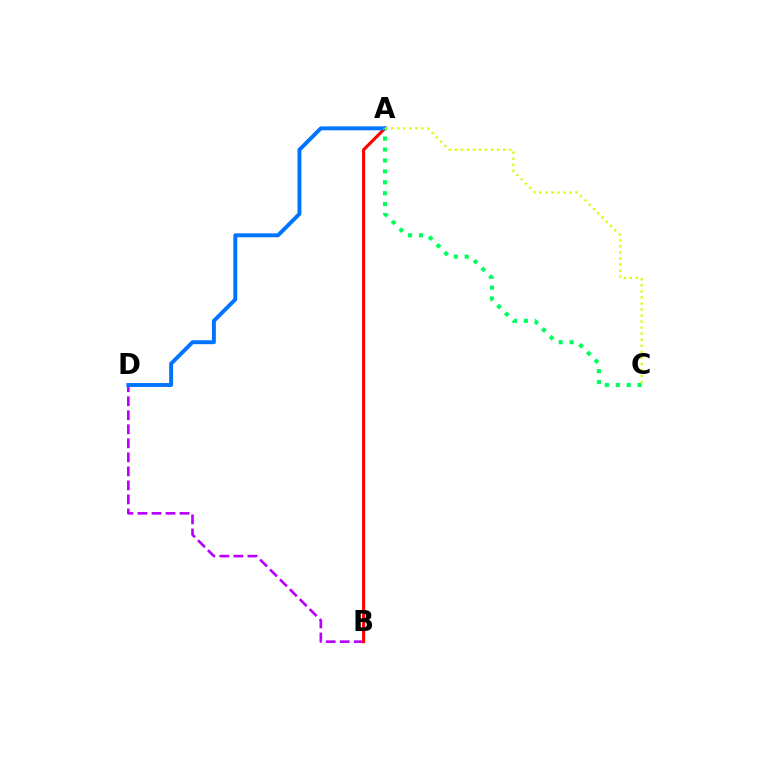{('B', 'D'): [{'color': '#b900ff', 'line_style': 'dashed', 'thickness': 1.91}], ('A', 'B'): [{'color': '#ff0000', 'line_style': 'solid', 'thickness': 2.23}], ('A', 'D'): [{'color': '#0074ff', 'line_style': 'solid', 'thickness': 2.82}], ('A', 'C'): [{'color': '#00ff5c', 'line_style': 'dotted', 'thickness': 2.97}, {'color': '#d1ff00', 'line_style': 'dotted', 'thickness': 1.64}]}